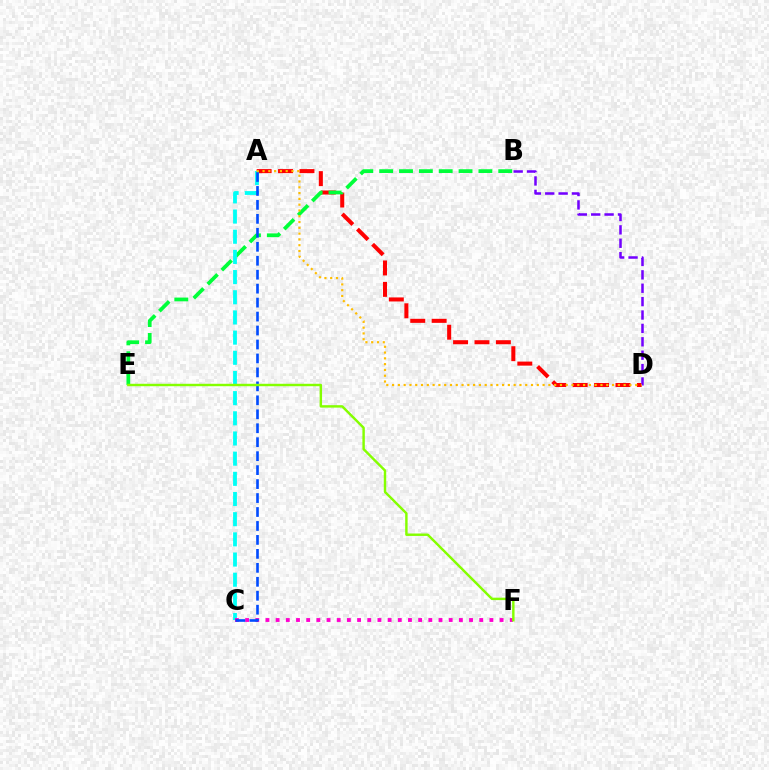{('A', 'D'): [{'color': '#ff0000', 'line_style': 'dashed', 'thickness': 2.91}, {'color': '#ffbd00', 'line_style': 'dotted', 'thickness': 1.57}], ('B', 'E'): [{'color': '#00ff39', 'line_style': 'dashed', 'thickness': 2.7}], ('A', 'C'): [{'color': '#00fff6', 'line_style': 'dashed', 'thickness': 2.74}, {'color': '#004bff', 'line_style': 'dashed', 'thickness': 1.9}], ('B', 'D'): [{'color': '#7200ff', 'line_style': 'dashed', 'thickness': 1.82}], ('C', 'F'): [{'color': '#ff00cf', 'line_style': 'dotted', 'thickness': 2.77}], ('E', 'F'): [{'color': '#84ff00', 'line_style': 'solid', 'thickness': 1.75}]}